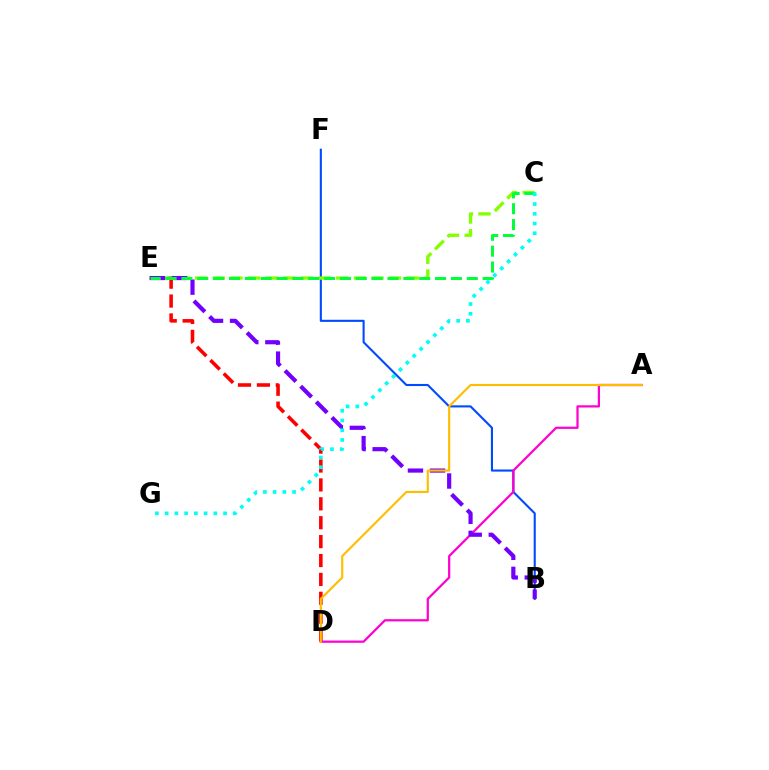{('D', 'E'): [{'color': '#ff0000', 'line_style': 'dashed', 'thickness': 2.57}], ('B', 'F'): [{'color': '#004bff', 'line_style': 'solid', 'thickness': 1.52}], ('A', 'D'): [{'color': '#ff00cf', 'line_style': 'solid', 'thickness': 1.6}, {'color': '#ffbd00', 'line_style': 'solid', 'thickness': 1.54}], ('C', 'E'): [{'color': '#84ff00', 'line_style': 'dashed', 'thickness': 2.4}, {'color': '#00ff39', 'line_style': 'dashed', 'thickness': 2.15}], ('B', 'E'): [{'color': '#7200ff', 'line_style': 'dashed', 'thickness': 3.0}], ('C', 'G'): [{'color': '#00fff6', 'line_style': 'dotted', 'thickness': 2.64}]}